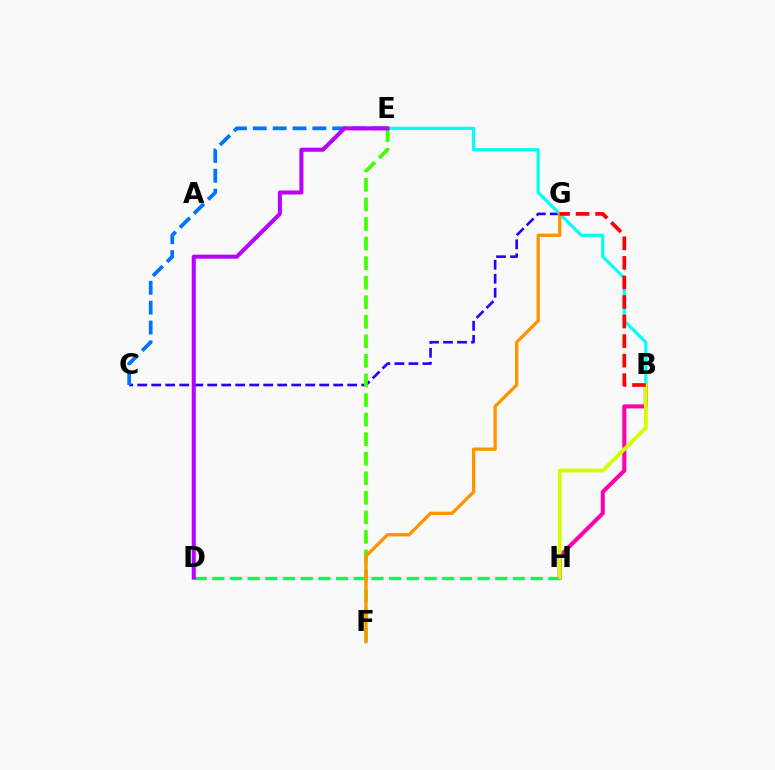{('C', 'G'): [{'color': '#2500ff', 'line_style': 'dashed', 'thickness': 1.9}], ('D', 'H'): [{'color': '#00ff5c', 'line_style': 'dashed', 'thickness': 2.4}], ('B', 'H'): [{'color': '#ff00ac', 'line_style': 'solid', 'thickness': 2.92}, {'color': '#d1ff00', 'line_style': 'solid', 'thickness': 2.72}], ('B', 'E'): [{'color': '#00fff6', 'line_style': 'solid', 'thickness': 2.28}], ('C', 'E'): [{'color': '#0074ff', 'line_style': 'dashed', 'thickness': 2.7}], ('E', 'F'): [{'color': '#3dff00', 'line_style': 'dashed', 'thickness': 2.66}], ('D', 'E'): [{'color': '#b900ff', 'line_style': 'solid', 'thickness': 2.91}], ('F', 'G'): [{'color': '#ff9400', 'line_style': 'solid', 'thickness': 2.39}], ('B', 'G'): [{'color': '#ff0000', 'line_style': 'dashed', 'thickness': 2.65}]}